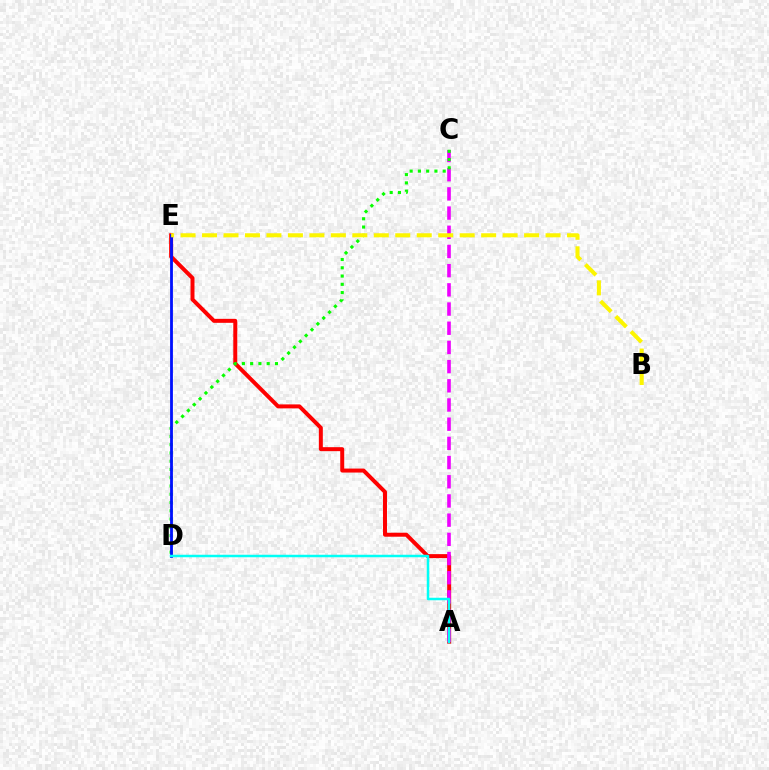{('A', 'E'): [{'color': '#ff0000', 'line_style': 'solid', 'thickness': 2.87}], ('A', 'C'): [{'color': '#ee00ff', 'line_style': 'dashed', 'thickness': 2.61}], ('C', 'D'): [{'color': '#08ff00', 'line_style': 'dotted', 'thickness': 2.25}], ('D', 'E'): [{'color': '#0010ff', 'line_style': 'solid', 'thickness': 2.03}], ('A', 'D'): [{'color': '#00fff6', 'line_style': 'solid', 'thickness': 1.79}], ('B', 'E'): [{'color': '#fcf500', 'line_style': 'dashed', 'thickness': 2.92}]}